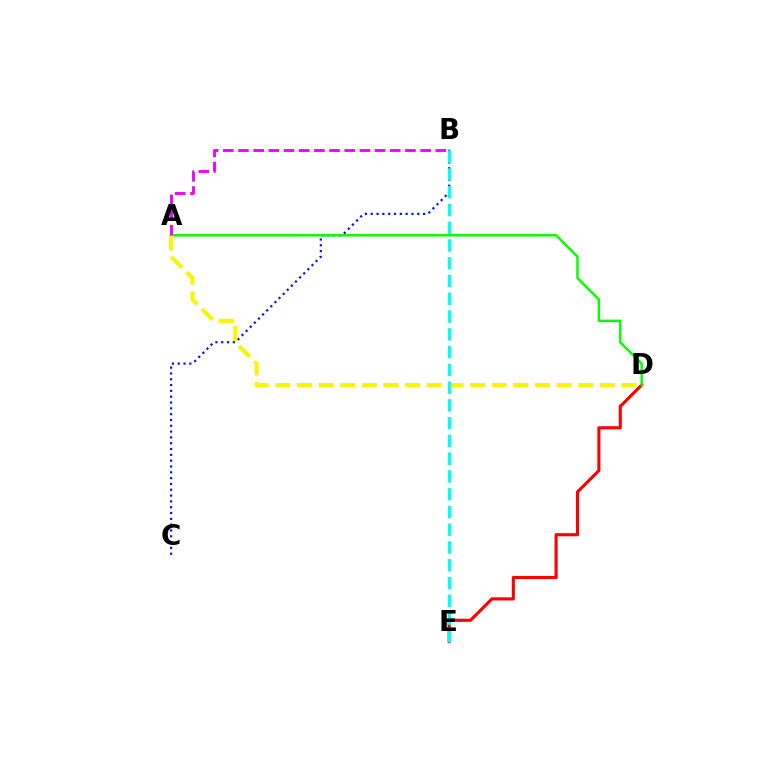{('B', 'C'): [{'color': '#0010ff', 'line_style': 'dotted', 'thickness': 1.58}], ('D', 'E'): [{'color': '#ff0000', 'line_style': 'solid', 'thickness': 2.23}], ('A', 'D'): [{'color': '#08ff00', 'line_style': 'solid', 'thickness': 1.8}, {'color': '#fcf500', 'line_style': 'dashed', 'thickness': 2.94}], ('A', 'B'): [{'color': '#ee00ff', 'line_style': 'dashed', 'thickness': 2.06}], ('B', 'E'): [{'color': '#00fff6', 'line_style': 'dashed', 'thickness': 2.41}]}